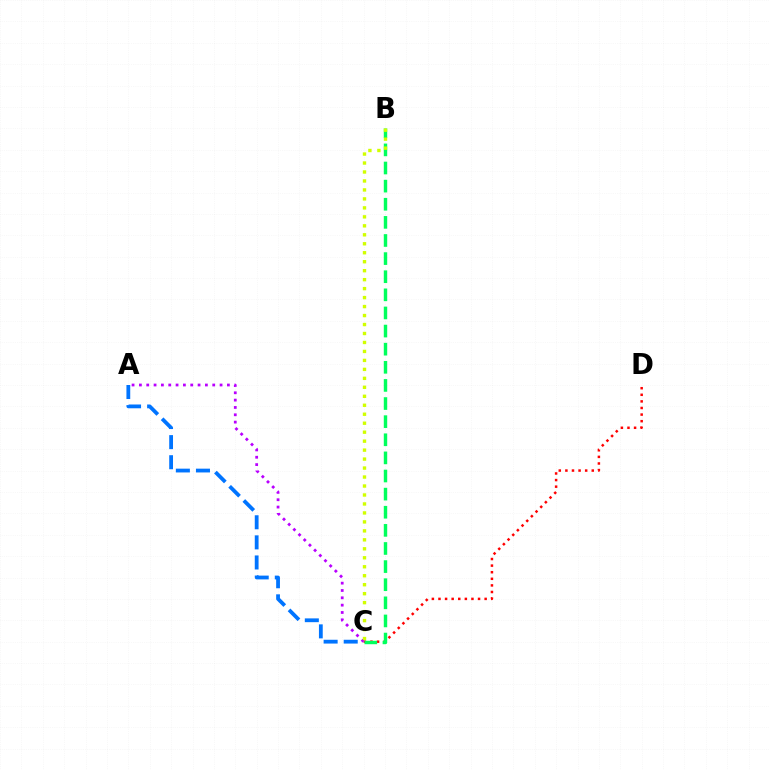{('C', 'D'): [{'color': '#ff0000', 'line_style': 'dotted', 'thickness': 1.79}], ('B', 'C'): [{'color': '#00ff5c', 'line_style': 'dashed', 'thickness': 2.46}, {'color': '#d1ff00', 'line_style': 'dotted', 'thickness': 2.44}], ('A', 'C'): [{'color': '#b900ff', 'line_style': 'dotted', 'thickness': 1.99}, {'color': '#0074ff', 'line_style': 'dashed', 'thickness': 2.73}]}